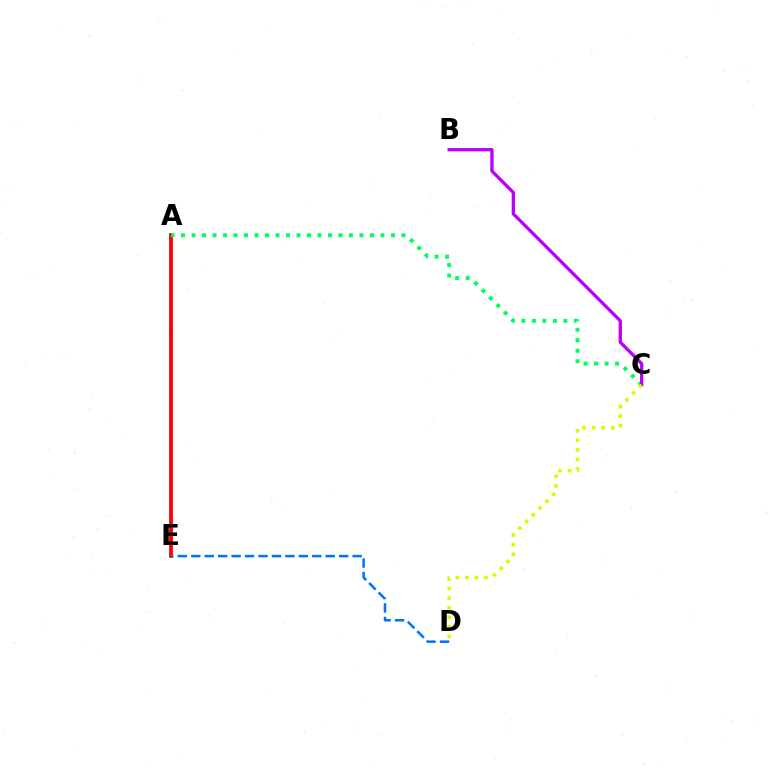{('A', 'E'): [{'color': '#ff0000', 'line_style': 'solid', 'thickness': 2.75}], ('A', 'C'): [{'color': '#00ff5c', 'line_style': 'dotted', 'thickness': 2.85}], ('B', 'C'): [{'color': '#b900ff', 'line_style': 'solid', 'thickness': 2.37}], ('C', 'D'): [{'color': '#d1ff00', 'line_style': 'dotted', 'thickness': 2.6}], ('D', 'E'): [{'color': '#0074ff', 'line_style': 'dashed', 'thickness': 1.83}]}